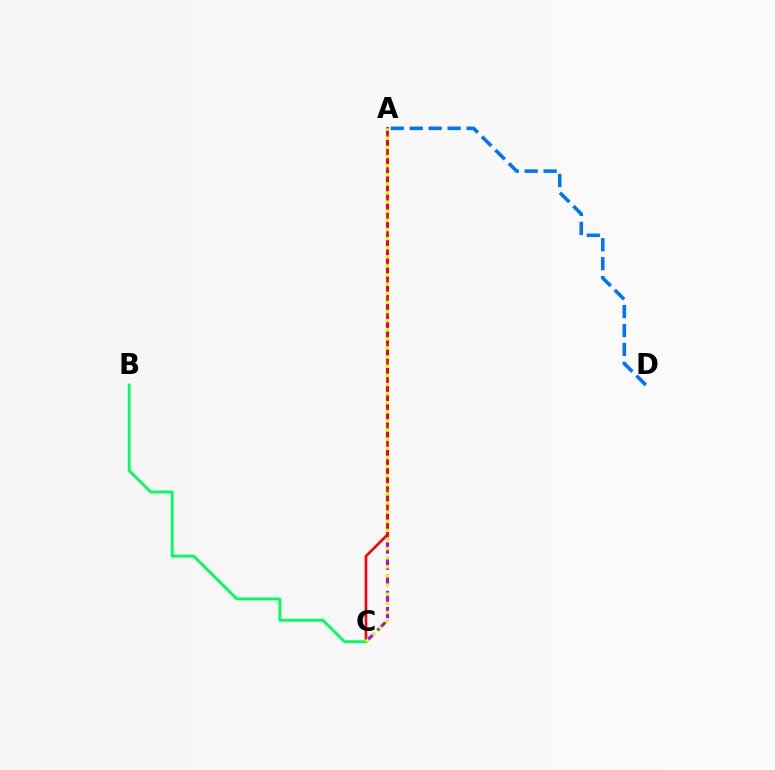{('A', 'C'): [{'color': '#b900ff', 'line_style': 'dashed', 'thickness': 2.2}, {'color': '#ff0000', 'line_style': 'solid', 'thickness': 1.9}, {'color': '#d1ff00', 'line_style': 'dotted', 'thickness': 2.48}], ('A', 'D'): [{'color': '#0074ff', 'line_style': 'dashed', 'thickness': 2.57}], ('B', 'C'): [{'color': '#00ff5c', 'line_style': 'solid', 'thickness': 2.04}]}